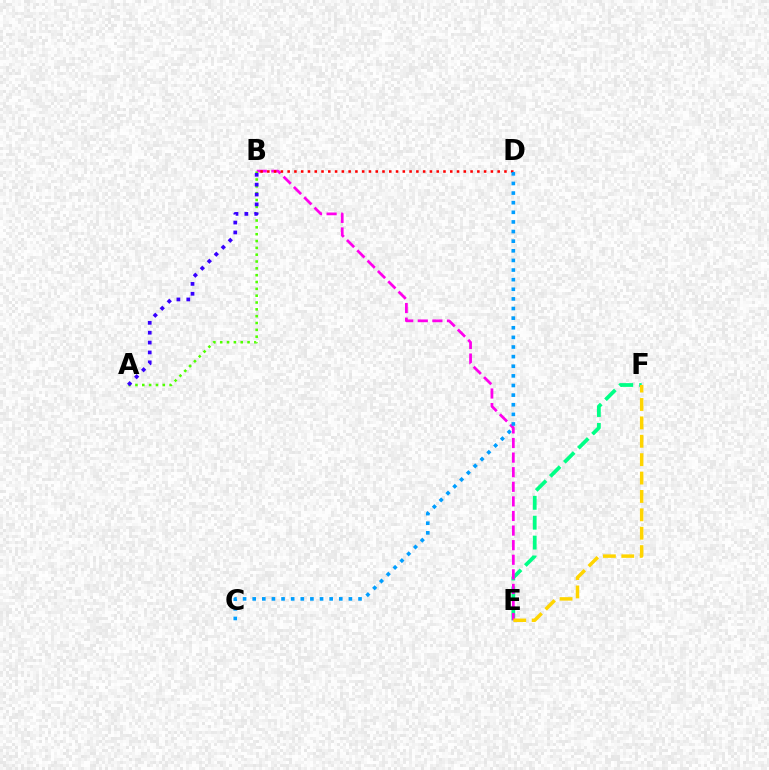{('E', 'F'): [{'color': '#00ff86', 'line_style': 'dashed', 'thickness': 2.7}, {'color': '#ffd500', 'line_style': 'dashed', 'thickness': 2.5}], ('B', 'E'): [{'color': '#ff00ed', 'line_style': 'dashed', 'thickness': 1.98}], ('B', 'D'): [{'color': '#ff0000', 'line_style': 'dotted', 'thickness': 1.84}], ('C', 'D'): [{'color': '#009eff', 'line_style': 'dotted', 'thickness': 2.61}], ('A', 'B'): [{'color': '#4fff00', 'line_style': 'dotted', 'thickness': 1.86}, {'color': '#3700ff', 'line_style': 'dotted', 'thickness': 2.68}]}